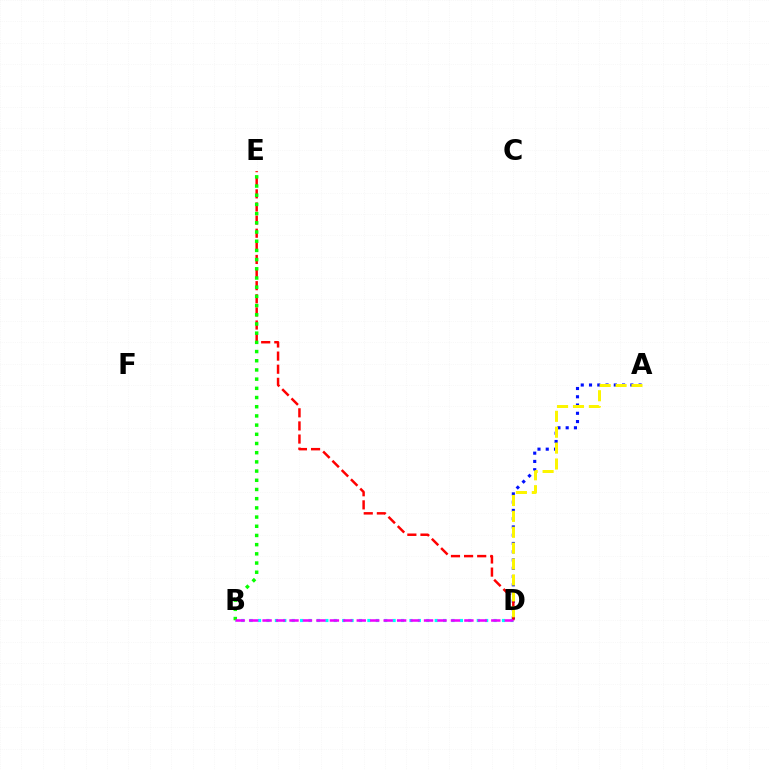{('B', 'D'): [{'color': '#00fff6', 'line_style': 'dotted', 'thickness': 2.29}, {'color': '#ee00ff', 'line_style': 'dashed', 'thickness': 1.83}], ('A', 'D'): [{'color': '#0010ff', 'line_style': 'dotted', 'thickness': 2.25}, {'color': '#fcf500', 'line_style': 'dashed', 'thickness': 2.16}], ('D', 'E'): [{'color': '#ff0000', 'line_style': 'dashed', 'thickness': 1.78}], ('B', 'E'): [{'color': '#08ff00', 'line_style': 'dotted', 'thickness': 2.5}]}